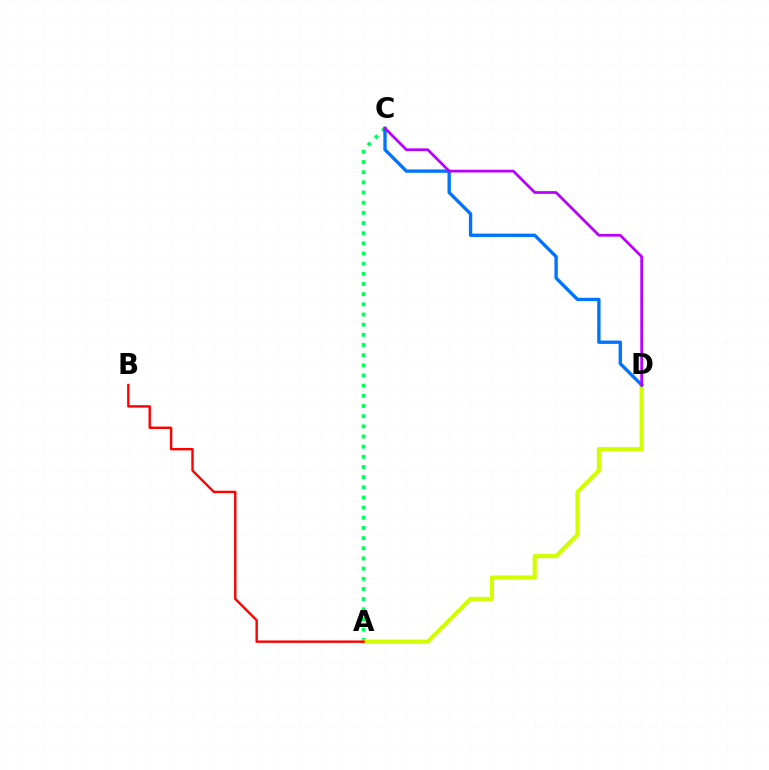{('A', 'C'): [{'color': '#00ff5c', 'line_style': 'dotted', 'thickness': 2.76}], ('A', 'D'): [{'color': '#d1ff00', 'line_style': 'solid', 'thickness': 3.0}], ('A', 'B'): [{'color': '#ff0000', 'line_style': 'solid', 'thickness': 1.73}], ('C', 'D'): [{'color': '#0074ff', 'line_style': 'solid', 'thickness': 2.42}, {'color': '#b900ff', 'line_style': 'solid', 'thickness': 1.97}]}